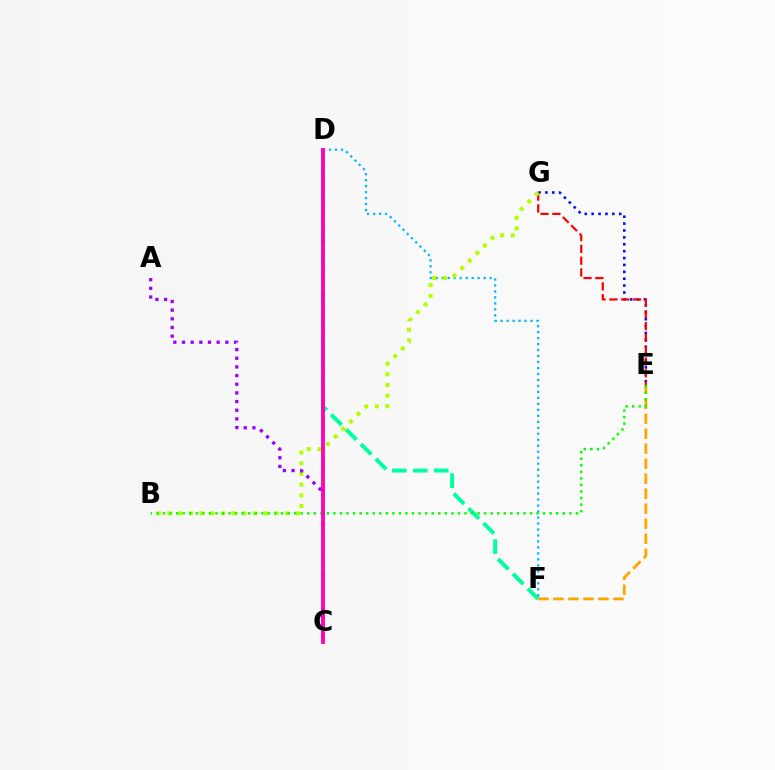{('E', 'G'): [{'color': '#0010ff', 'line_style': 'dotted', 'thickness': 1.87}, {'color': '#ff0000', 'line_style': 'dashed', 'thickness': 1.61}], ('D', 'F'): [{'color': '#00b5ff', 'line_style': 'dotted', 'thickness': 1.62}, {'color': '#00ff9d', 'line_style': 'dashed', 'thickness': 2.85}], ('E', 'F'): [{'color': '#ffa500', 'line_style': 'dashed', 'thickness': 2.04}], ('B', 'G'): [{'color': '#b3ff00', 'line_style': 'dotted', 'thickness': 2.91}], ('A', 'C'): [{'color': '#9b00ff', 'line_style': 'dotted', 'thickness': 2.35}], ('B', 'E'): [{'color': '#08ff00', 'line_style': 'dotted', 'thickness': 1.78}], ('C', 'D'): [{'color': '#ff00bd', 'line_style': 'solid', 'thickness': 2.77}]}